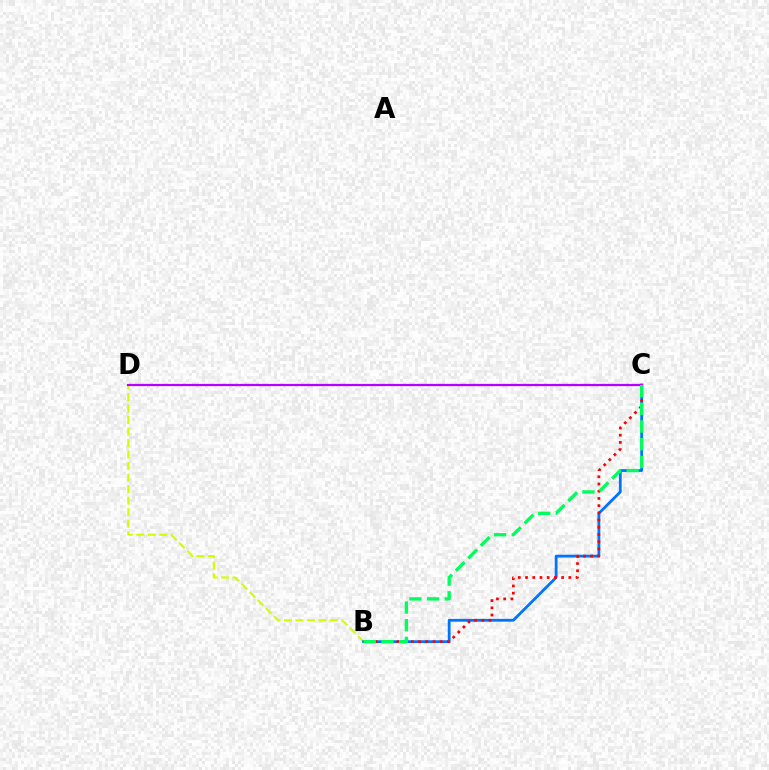{('B', 'D'): [{'color': '#d1ff00', 'line_style': 'dashed', 'thickness': 1.56}], ('B', 'C'): [{'color': '#0074ff', 'line_style': 'solid', 'thickness': 2.01}, {'color': '#ff0000', 'line_style': 'dotted', 'thickness': 1.96}, {'color': '#00ff5c', 'line_style': 'dashed', 'thickness': 2.4}], ('C', 'D'): [{'color': '#b900ff', 'line_style': 'solid', 'thickness': 1.62}]}